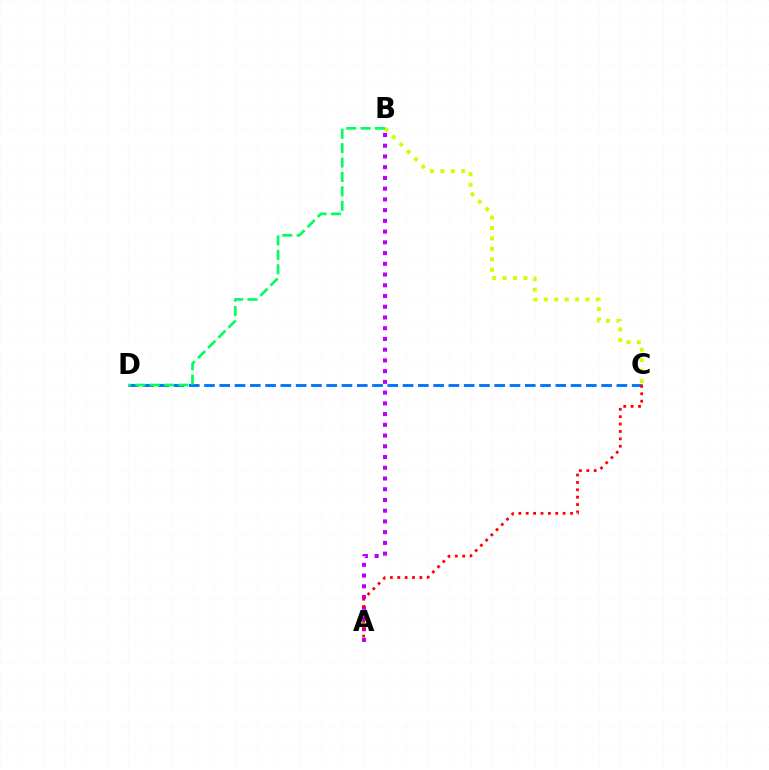{('A', 'B'): [{'color': '#b900ff', 'line_style': 'dotted', 'thickness': 2.92}], ('C', 'D'): [{'color': '#0074ff', 'line_style': 'dashed', 'thickness': 2.07}], ('B', 'C'): [{'color': '#d1ff00', 'line_style': 'dotted', 'thickness': 2.84}], ('A', 'C'): [{'color': '#ff0000', 'line_style': 'dotted', 'thickness': 2.01}], ('B', 'D'): [{'color': '#00ff5c', 'line_style': 'dashed', 'thickness': 1.96}]}